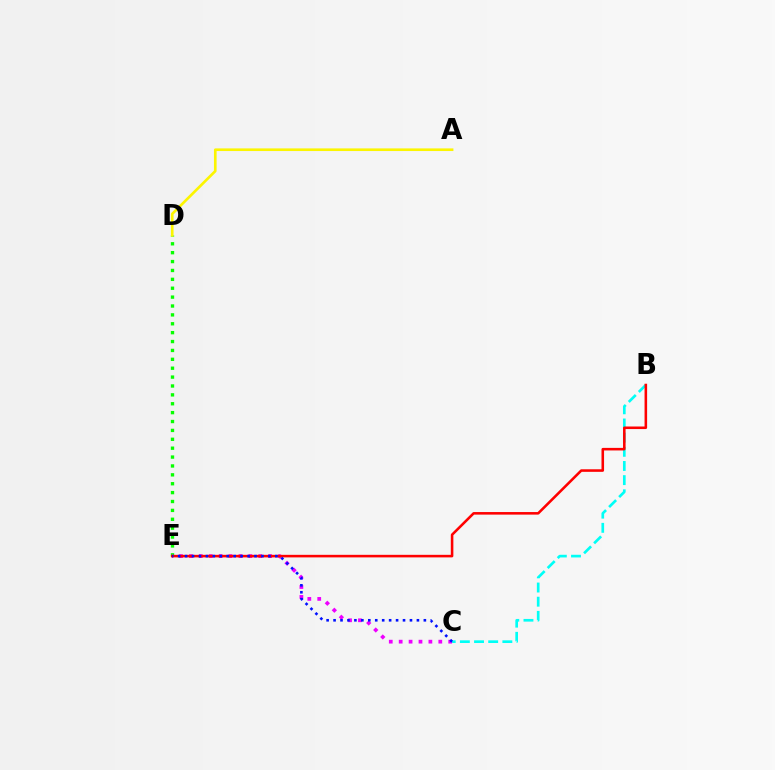{('D', 'E'): [{'color': '#08ff00', 'line_style': 'dotted', 'thickness': 2.41}], ('A', 'D'): [{'color': '#fcf500', 'line_style': 'solid', 'thickness': 1.91}], ('C', 'E'): [{'color': '#ee00ff', 'line_style': 'dotted', 'thickness': 2.69}, {'color': '#0010ff', 'line_style': 'dotted', 'thickness': 1.89}], ('B', 'C'): [{'color': '#00fff6', 'line_style': 'dashed', 'thickness': 1.92}], ('B', 'E'): [{'color': '#ff0000', 'line_style': 'solid', 'thickness': 1.84}]}